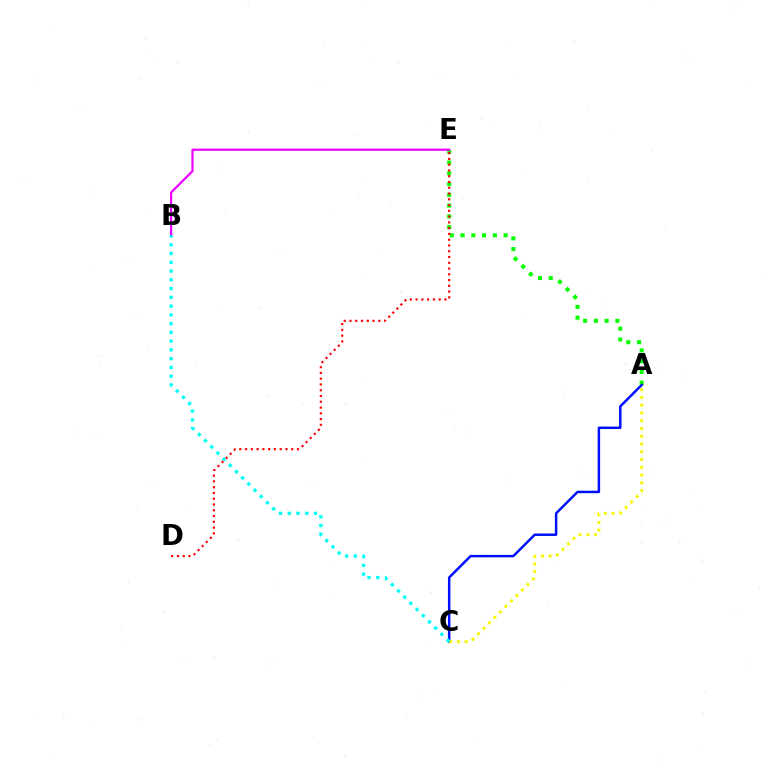{('A', 'E'): [{'color': '#08ff00', 'line_style': 'dotted', 'thickness': 2.93}], ('A', 'C'): [{'color': '#0010ff', 'line_style': 'solid', 'thickness': 1.78}, {'color': '#fcf500', 'line_style': 'dotted', 'thickness': 2.11}], ('B', 'E'): [{'color': '#ee00ff', 'line_style': 'solid', 'thickness': 1.6}], ('D', 'E'): [{'color': '#ff0000', 'line_style': 'dotted', 'thickness': 1.57}], ('B', 'C'): [{'color': '#00fff6', 'line_style': 'dotted', 'thickness': 2.38}]}